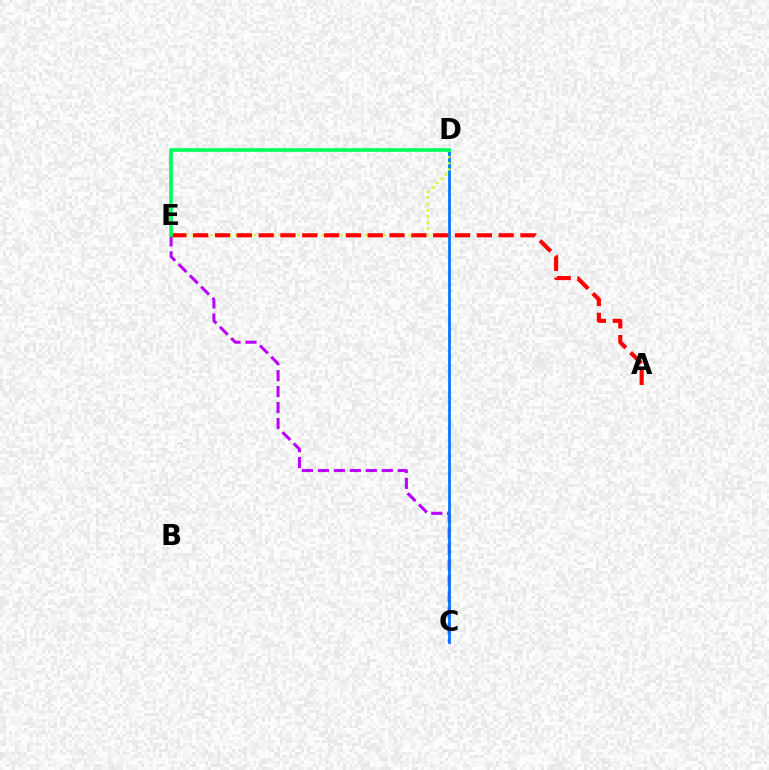{('C', 'E'): [{'color': '#b900ff', 'line_style': 'dashed', 'thickness': 2.17}], ('C', 'D'): [{'color': '#0074ff', 'line_style': 'solid', 'thickness': 1.98}], ('D', 'E'): [{'color': '#d1ff00', 'line_style': 'dotted', 'thickness': 1.68}, {'color': '#00ff5c', 'line_style': 'solid', 'thickness': 2.63}], ('A', 'E'): [{'color': '#ff0000', 'line_style': 'dashed', 'thickness': 2.96}]}